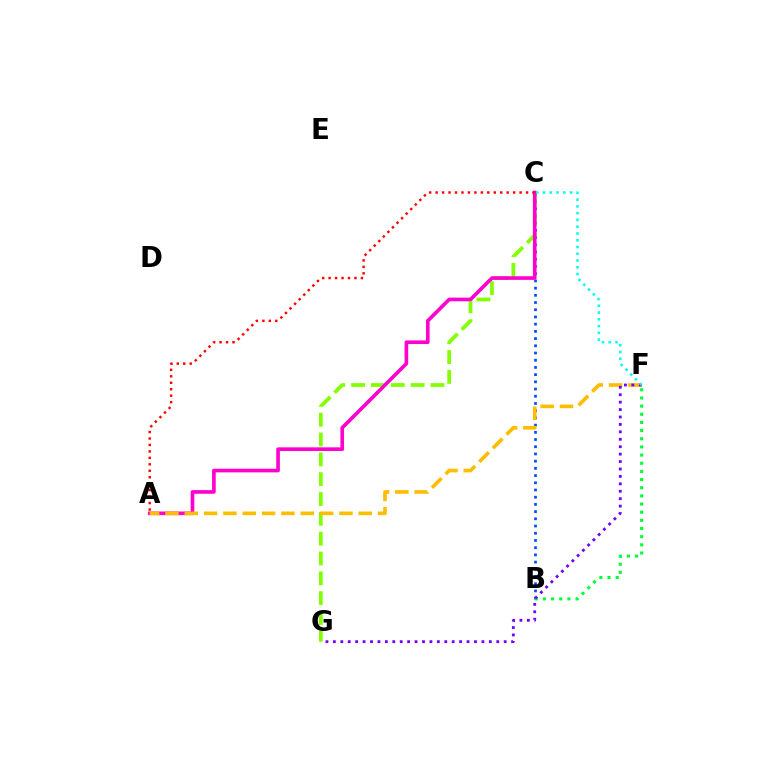{('B', 'C'): [{'color': '#004bff', 'line_style': 'dotted', 'thickness': 1.96}], ('C', 'G'): [{'color': '#84ff00', 'line_style': 'dashed', 'thickness': 2.69}], ('A', 'C'): [{'color': '#ff00cf', 'line_style': 'solid', 'thickness': 2.62}, {'color': '#ff0000', 'line_style': 'dotted', 'thickness': 1.75}], ('B', 'F'): [{'color': '#00ff39', 'line_style': 'dotted', 'thickness': 2.22}], ('A', 'F'): [{'color': '#ffbd00', 'line_style': 'dashed', 'thickness': 2.63}], ('F', 'G'): [{'color': '#7200ff', 'line_style': 'dotted', 'thickness': 2.02}], ('C', 'F'): [{'color': '#00fff6', 'line_style': 'dotted', 'thickness': 1.84}]}